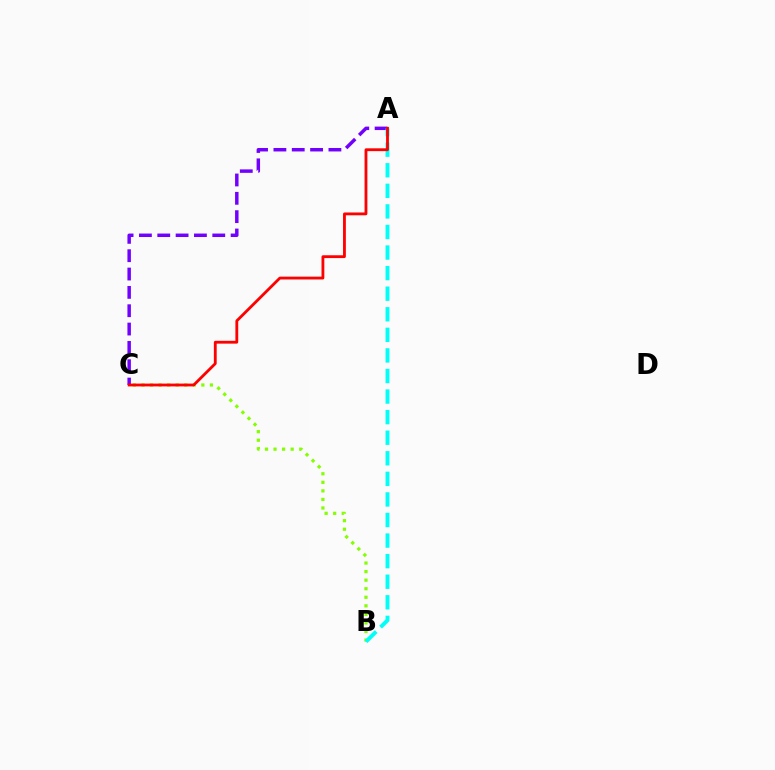{('B', 'C'): [{'color': '#84ff00', 'line_style': 'dotted', 'thickness': 2.32}], ('A', 'C'): [{'color': '#7200ff', 'line_style': 'dashed', 'thickness': 2.49}, {'color': '#ff0000', 'line_style': 'solid', 'thickness': 2.03}], ('A', 'B'): [{'color': '#00fff6', 'line_style': 'dashed', 'thickness': 2.79}]}